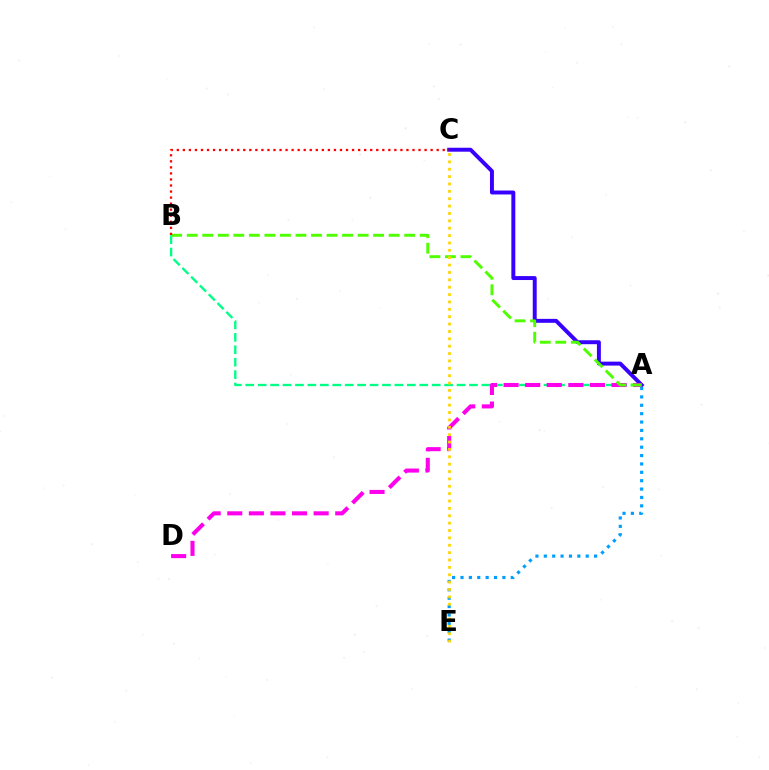{('A', 'B'): [{'color': '#00ff86', 'line_style': 'dashed', 'thickness': 1.69}, {'color': '#4fff00', 'line_style': 'dashed', 'thickness': 2.11}], ('A', 'C'): [{'color': '#3700ff', 'line_style': 'solid', 'thickness': 2.84}], ('A', 'E'): [{'color': '#009eff', 'line_style': 'dotted', 'thickness': 2.28}], ('A', 'D'): [{'color': '#ff00ed', 'line_style': 'dashed', 'thickness': 2.93}], ('B', 'C'): [{'color': '#ff0000', 'line_style': 'dotted', 'thickness': 1.64}], ('C', 'E'): [{'color': '#ffd500', 'line_style': 'dotted', 'thickness': 2.0}]}